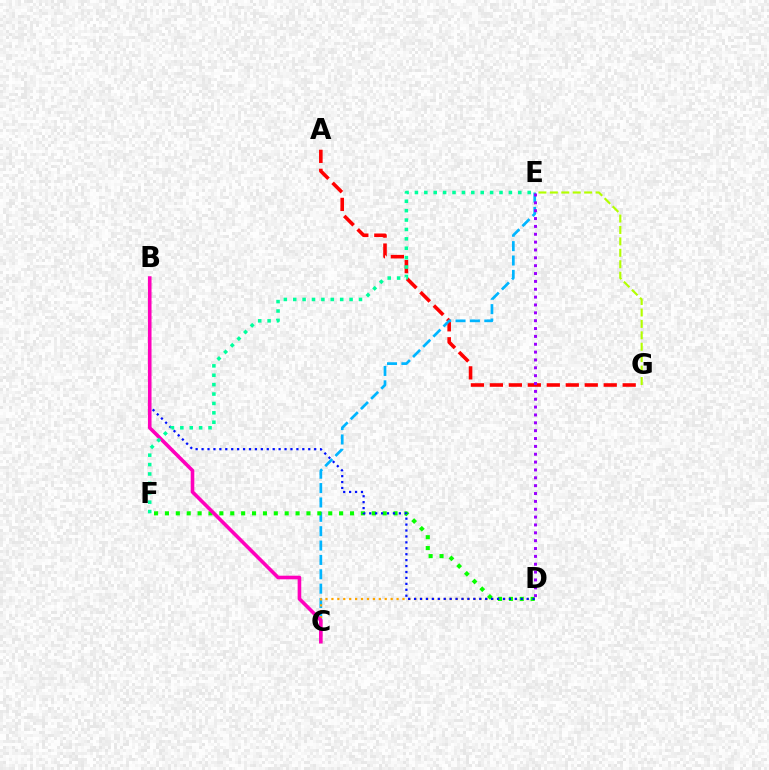{('A', 'G'): [{'color': '#ff0000', 'line_style': 'dashed', 'thickness': 2.58}], ('C', 'E'): [{'color': '#00b5ff', 'line_style': 'dashed', 'thickness': 1.95}], ('E', 'G'): [{'color': '#b3ff00', 'line_style': 'dashed', 'thickness': 1.55}], ('C', 'D'): [{'color': '#ffa500', 'line_style': 'dotted', 'thickness': 1.61}], ('D', 'F'): [{'color': '#08ff00', 'line_style': 'dotted', 'thickness': 2.96}], ('B', 'D'): [{'color': '#0010ff', 'line_style': 'dotted', 'thickness': 1.61}], ('D', 'E'): [{'color': '#9b00ff', 'line_style': 'dotted', 'thickness': 2.13}], ('B', 'C'): [{'color': '#ff00bd', 'line_style': 'solid', 'thickness': 2.6}], ('E', 'F'): [{'color': '#00ff9d', 'line_style': 'dotted', 'thickness': 2.55}]}